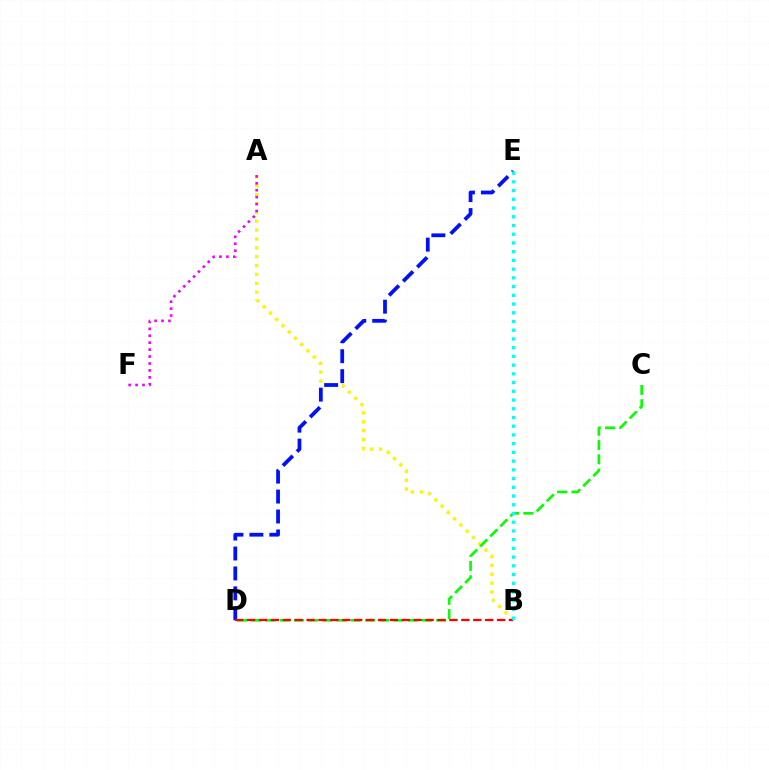{('A', 'B'): [{'color': '#fcf500', 'line_style': 'dotted', 'thickness': 2.41}], ('C', 'D'): [{'color': '#08ff00', 'line_style': 'dashed', 'thickness': 1.93}], ('D', 'E'): [{'color': '#0010ff', 'line_style': 'dashed', 'thickness': 2.71}], ('A', 'F'): [{'color': '#ee00ff', 'line_style': 'dotted', 'thickness': 1.88}], ('B', 'D'): [{'color': '#ff0000', 'line_style': 'dashed', 'thickness': 1.62}], ('B', 'E'): [{'color': '#00fff6', 'line_style': 'dotted', 'thickness': 2.37}]}